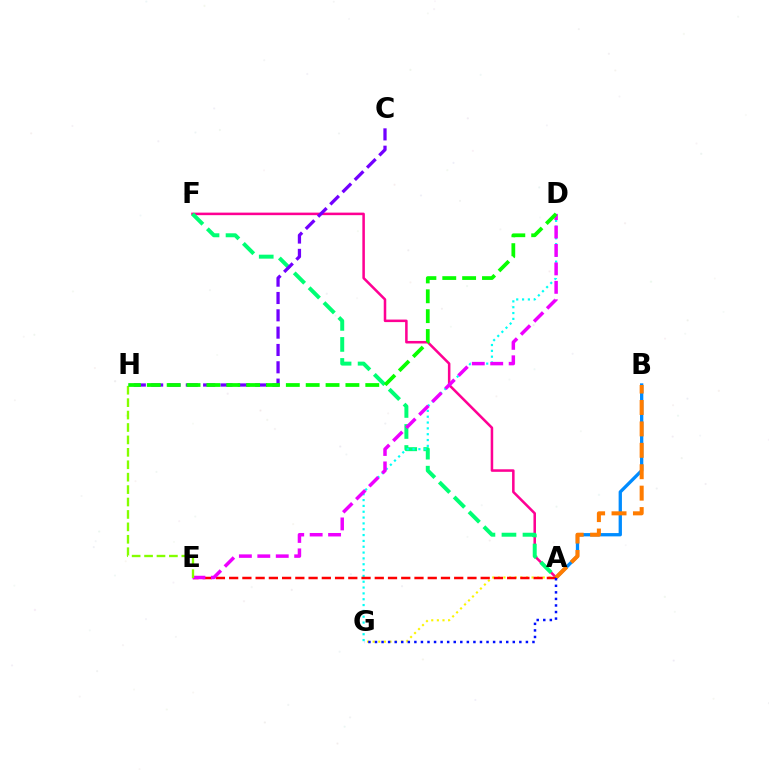{('A', 'F'): [{'color': '#ff0094', 'line_style': 'solid', 'thickness': 1.83}, {'color': '#00ff74', 'line_style': 'dashed', 'thickness': 2.86}], ('A', 'G'): [{'color': '#fcf500', 'line_style': 'dotted', 'thickness': 1.53}, {'color': '#0010ff', 'line_style': 'dotted', 'thickness': 1.78}], ('A', 'B'): [{'color': '#008cff', 'line_style': 'solid', 'thickness': 2.38}, {'color': '#ff7c00', 'line_style': 'dashed', 'thickness': 2.91}], ('D', 'G'): [{'color': '#00fff6', 'line_style': 'dotted', 'thickness': 1.58}], ('A', 'E'): [{'color': '#ff0000', 'line_style': 'dashed', 'thickness': 1.8}], ('C', 'H'): [{'color': '#7200ff', 'line_style': 'dashed', 'thickness': 2.35}], ('D', 'E'): [{'color': '#ee00ff', 'line_style': 'dashed', 'thickness': 2.5}], ('E', 'H'): [{'color': '#84ff00', 'line_style': 'dashed', 'thickness': 1.69}], ('D', 'H'): [{'color': '#08ff00', 'line_style': 'dashed', 'thickness': 2.7}]}